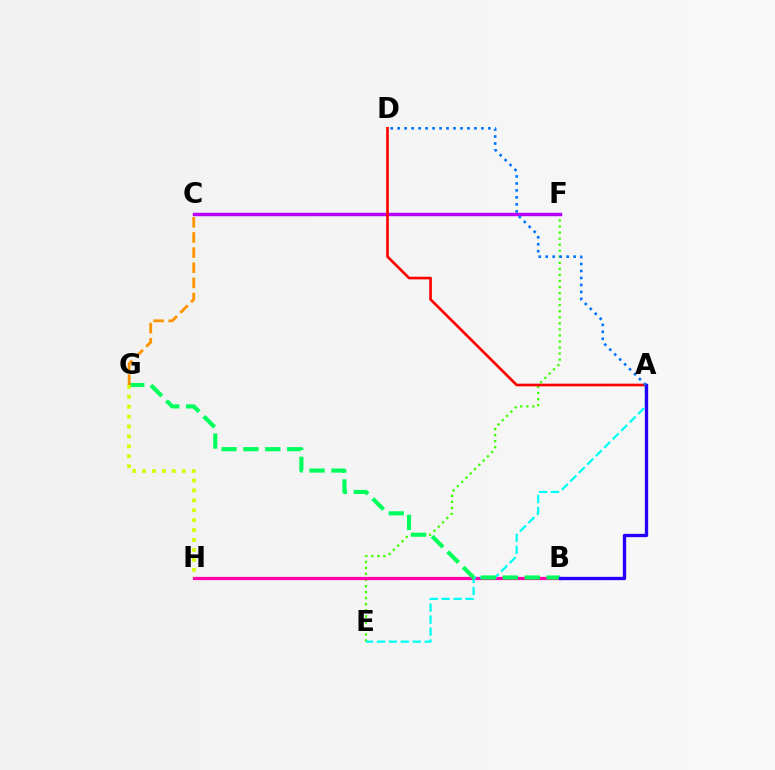{('E', 'F'): [{'color': '#3dff00', 'line_style': 'dotted', 'thickness': 1.64}], ('B', 'H'): [{'color': '#ff00ac', 'line_style': 'solid', 'thickness': 2.31}], ('C', 'F'): [{'color': '#b900ff', 'line_style': 'solid', 'thickness': 2.48}], ('A', 'E'): [{'color': '#00fff6', 'line_style': 'dashed', 'thickness': 1.62}], ('A', 'D'): [{'color': '#ff0000', 'line_style': 'solid', 'thickness': 1.91}, {'color': '#0074ff', 'line_style': 'dotted', 'thickness': 1.9}], ('B', 'G'): [{'color': '#00ff5c', 'line_style': 'dashed', 'thickness': 2.97}], ('A', 'B'): [{'color': '#2500ff', 'line_style': 'solid', 'thickness': 2.39}], ('C', 'G'): [{'color': '#ff9400', 'line_style': 'dashed', 'thickness': 2.06}], ('G', 'H'): [{'color': '#d1ff00', 'line_style': 'dotted', 'thickness': 2.69}]}